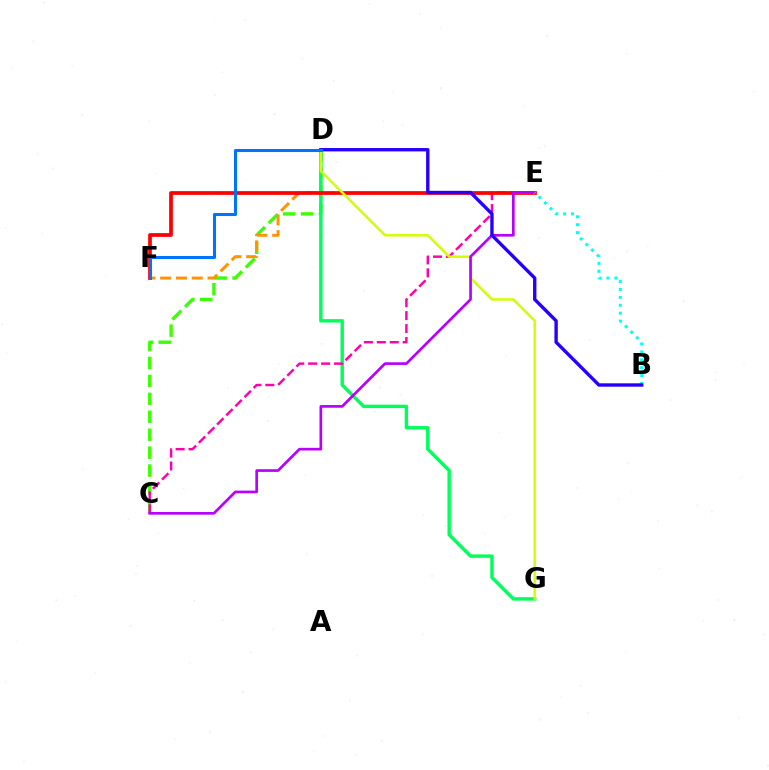{('C', 'D'): [{'color': '#3dff00', 'line_style': 'dashed', 'thickness': 2.44}], ('D', 'F'): [{'color': '#ff9400', 'line_style': 'dashed', 'thickness': 2.15}, {'color': '#0074ff', 'line_style': 'solid', 'thickness': 2.19}], ('D', 'G'): [{'color': '#00ff5c', 'line_style': 'solid', 'thickness': 2.45}, {'color': '#d1ff00', 'line_style': 'solid', 'thickness': 1.79}], ('C', 'E'): [{'color': '#ff00ac', 'line_style': 'dashed', 'thickness': 1.76}, {'color': '#b900ff', 'line_style': 'solid', 'thickness': 1.93}], ('E', 'F'): [{'color': '#ff0000', 'line_style': 'solid', 'thickness': 2.68}], ('B', 'E'): [{'color': '#00fff6', 'line_style': 'dotted', 'thickness': 2.15}], ('B', 'D'): [{'color': '#2500ff', 'line_style': 'solid', 'thickness': 2.43}]}